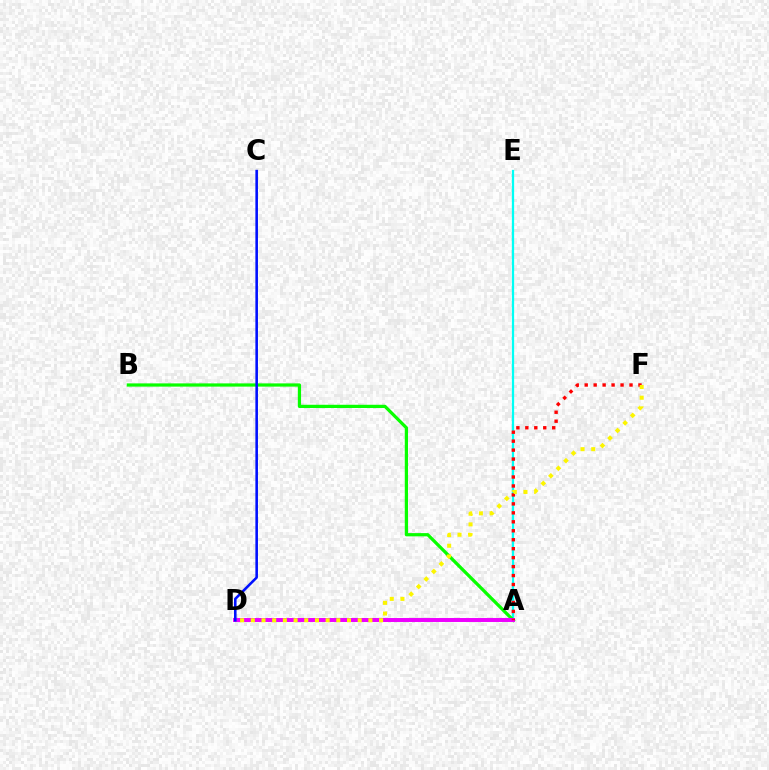{('A', 'E'): [{'color': '#00fff6', 'line_style': 'solid', 'thickness': 1.63}], ('A', 'B'): [{'color': '#08ff00', 'line_style': 'solid', 'thickness': 2.33}], ('A', 'D'): [{'color': '#ee00ff', 'line_style': 'solid', 'thickness': 2.85}], ('C', 'D'): [{'color': '#0010ff', 'line_style': 'solid', 'thickness': 1.86}], ('A', 'F'): [{'color': '#ff0000', 'line_style': 'dotted', 'thickness': 2.43}], ('D', 'F'): [{'color': '#fcf500', 'line_style': 'dotted', 'thickness': 2.9}]}